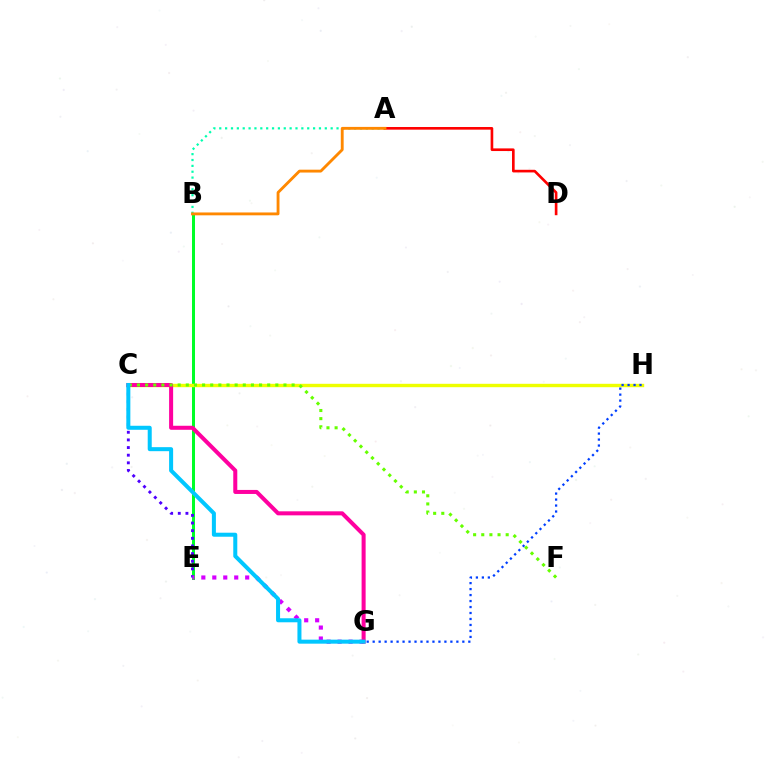{('B', 'E'): [{'color': '#00ff27', 'line_style': 'solid', 'thickness': 2.17}], ('C', 'H'): [{'color': '#eeff00', 'line_style': 'solid', 'thickness': 2.45}], ('C', 'E'): [{'color': '#4f00ff', 'line_style': 'dotted', 'thickness': 2.08}], ('G', 'H'): [{'color': '#003fff', 'line_style': 'dotted', 'thickness': 1.62}], ('E', 'G'): [{'color': '#d600ff', 'line_style': 'dotted', 'thickness': 2.98}], ('C', 'G'): [{'color': '#ff00a0', 'line_style': 'solid', 'thickness': 2.9}, {'color': '#00c7ff', 'line_style': 'solid', 'thickness': 2.89}], ('A', 'B'): [{'color': '#00ffaf', 'line_style': 'dotted', 'thickness': 1.59}, {'color': '#ff8800', 'line_style': 'solid', 'thickness': 2.05}], ('A', 'D'): [{'color': '#ff0000', 'line_style': 'solid', 'thickness': 1.9}], ('C', 'F'): [{'color': '#66ff00', 'line_style': 'dotted', 'thickness': 2.21}]}